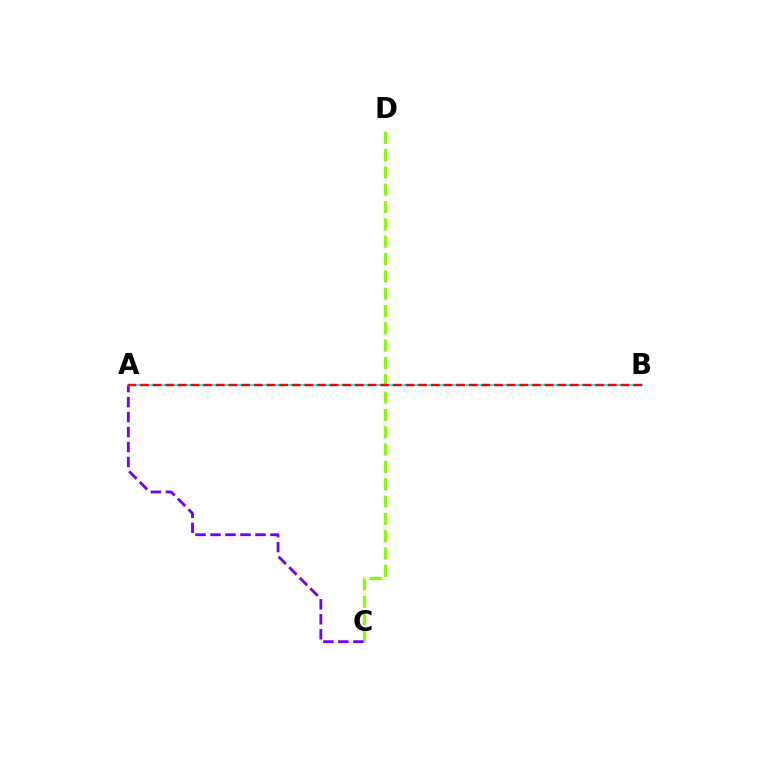{('C', 'D'): [{'color': '#84ff00', 'line_style': 'dashed', 'thickness': 2.35}], ('A', 'C'): [{'color': '#7200ff', 'line_style': 'dashed', 'thickness': 2.04}], ('A', 'B'): [{'color': '#00fff6', 'line_style': 'solid', 'thickness': 1.56}, {'color': '#ff0000', 'line_style': 'dashed', 'thickness': 1.72}]}